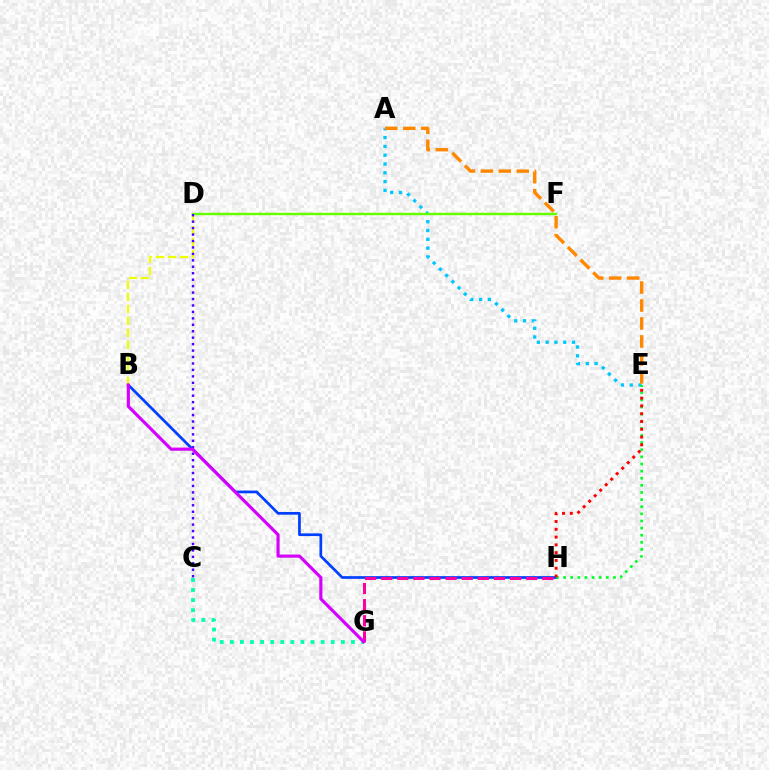{('C', 'G'): [{'color': '#00ffaf', 'line_style': 'dotted', 'thickness': 2.74}], ('B', 'H'): [{'color': '#003fff', 'line_style': 'solid', 'thickness': 1.95}], ('A', 'E'): [{'color': '#00c7ff', 'line_style': 'dotted', 'thickness': 2.39}, {'color': '#ff8800', 'line_style': 'dashed', 'thickness': 2.44}], ('G', 'H'): [{'color': '#ff00a0', 'line_style': 'dashed', 'thickness': 2.19}], ('B', 'D'): [{'color': '#eeff00', 'line_style': 'dashed', 'thickness': 1.63}], ('E', 'H'): [{'color': '#00ff27', 'line_style': 'dotted', 'thickness': 1.94}, {'color': '#ff0000', 'line_style': 'dotted', 'thickness': 2.12}], ('D', 'F'): [{'color': '#66ff00', 'line_style': 'solid', 'thickness': 1.75}], ('C', 'D'): [{'color': '#4f00ff', 'line_style': 'dotted', 'thickness': 1.75}], ('B', 'G'): [{'color': '#d600ff', 'line_style': 'solid', 'thickness': 2.27}]}